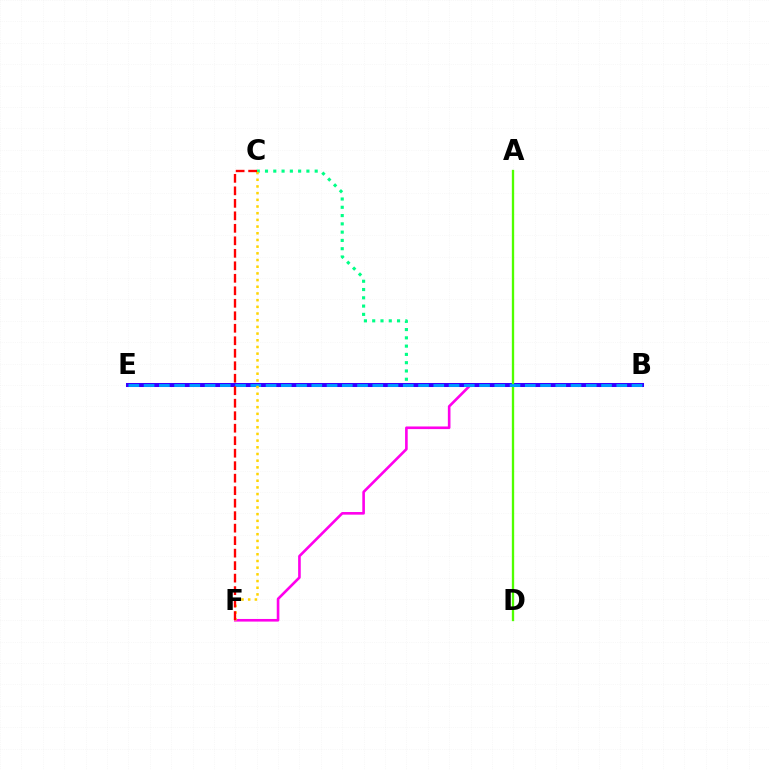{('B', 'C'): [{'color': '#00ff86', 'line_style': 'dotted', 'thickness': 2.25}], ('B', 'F'): [{'color': '#ff00ed', 'line_style': 'solid', 'thickness': 1.89}], ('B', 'E'): [{'color': '#3700ff', 'line_style': 'solid', 'thickness': 2.89}, {'color': '#009eff', 'line_style': 'dashed', 'thickness': 2.07}], ('A', 'D'): [{'color': '#4fff00', 'line_style': 'solid', 'thickness': 1.67}], ('C', 'F'): [{'color': '#ffd500', 'line_style': 'dotted', 'thickness': 1.82}, {'color': '#ff0000', 'line_style': 'dashed', 'thickness': 1.7}]}